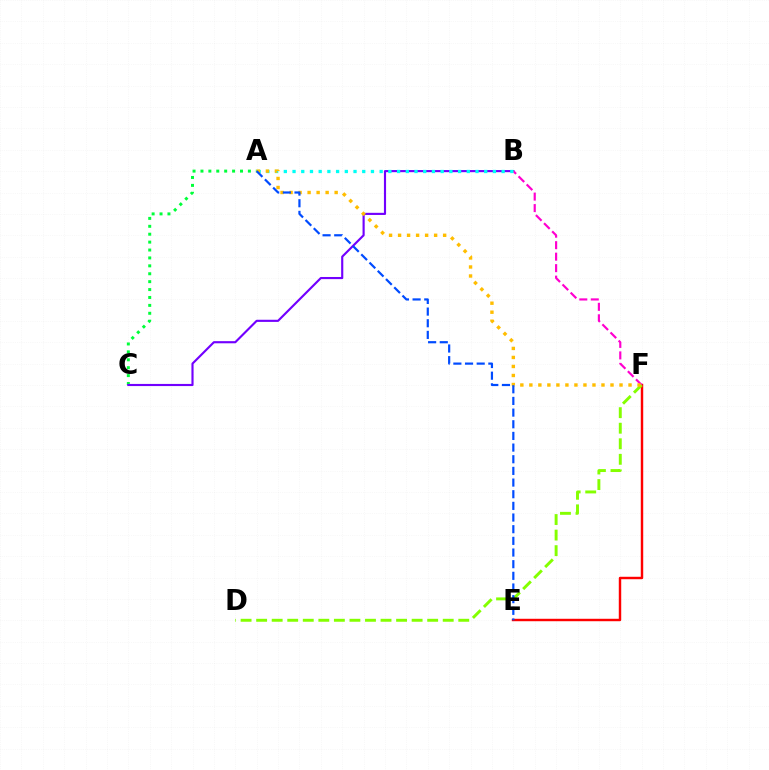{('A', 'C'): [{'color': '#00ff39', 'line_style': 'dotted', 'thickness': 2.15}], ('B', 'C'): [{'color': '#7200ff', 'line_style': 'solid', 'thickness': 1.54}], ('E', 'F'): [{'color': '#ff0000', 'line_style': 'solid', 'thickness': 1.75}], ('B', 'F'): [{'color': '#ff00cf', 'line_style': 'dashed', 'thickness': 1.56}], ('D', 'F'): [{'color': '#84ff00', 'line_style': 'dashed', 'thickness': 2.11}], ('A', 'B'): [{'color': '#00fff6', 'line_style': 'dotted', 'thickness': 2.37}], ('A', 'F'): [{'color': '#ffbd00', 'line_style': 'dotted', 'thickness': 2.45}], ('A', 'E'): [{'color': '#004bff', 'line_style': 'dashed', 'thickness': 1.58}]}